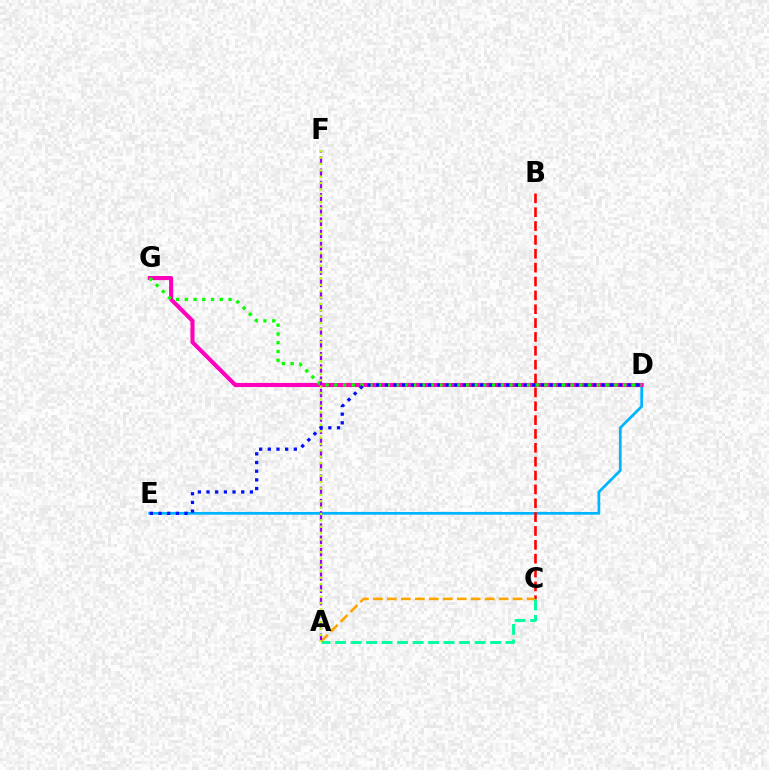{('D', 'E'): [{'color': '#00b5ff', 'line_style': 'solid', 'thickness': 1.96}, {'color': '#0010ff', 'line_style': 'dotted', 'thickness': 2.36}], ('D', 'G'): [{'color': '#ff00bd', 'line_style': 'solid', 'thickness': 2.95}, {'color': '#08ff00', 'line_style': 'dotted', 'thickness': 2.38}], ('B', 'C'): [{'color': '#ff0000', 'line_style': 'dashed', 'thickness': 1.88}], ('A', 'C'): [{'color': '#00ff9d', 'line_style': 'dashed', 'thickness': 2.11}, {'color': '#ffa500', 'line_style': 'dashed', 'thickness': 1.9}], ('A', 'F'): [{'color': '#9b00ff', 'line_style': 'dashed', 'thickness': 1.66}, {'color': '#b3ff00', 'line_style': 'dotted', 'thickness': 1.73}]}